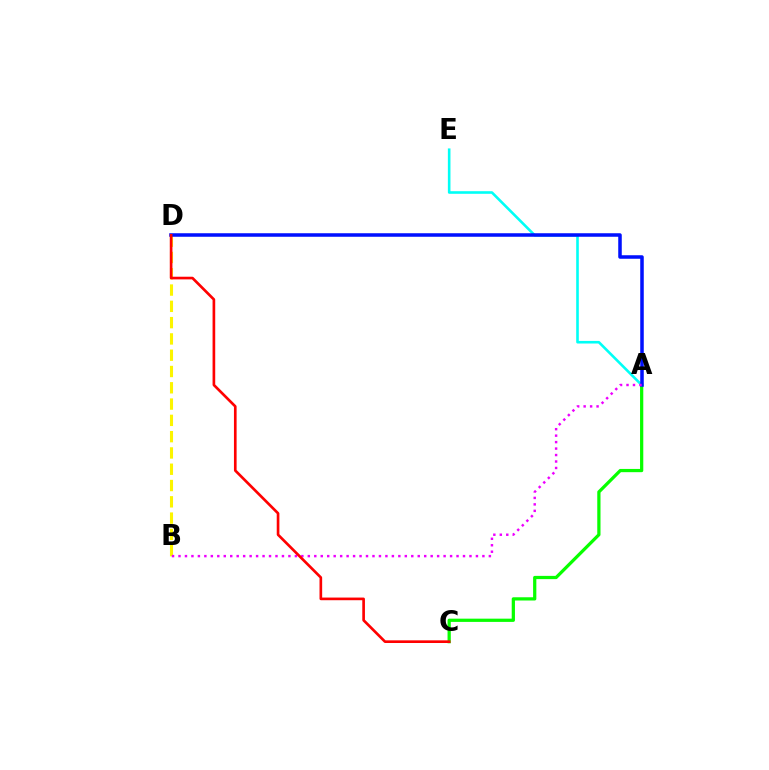{('A', 'C'): [{'color': '#08ff00', 'line_style': 'solid', 'thickness': 2.33}], ('A', 'E'): [{'color': '#00fff6', 'line_style': 'solid', 'thickness': 1.87}], ('B', 'D'): [{'color': '#fcf500', 'line_style': 'dashed', 'thickness': 2.21}], ('A', 'D'): [{'color': '#0010ff', 'line_style': 'solid', 'thickness': 2.54}], ('A', 'B'): [{'color': '#ee00ff', 'line_style': 'dotted', 'thickness': 1.76}], ('C', 'D'): [{'color': '#ff0000', 'line_style': 'solid', 'thickness': 1.91}]}